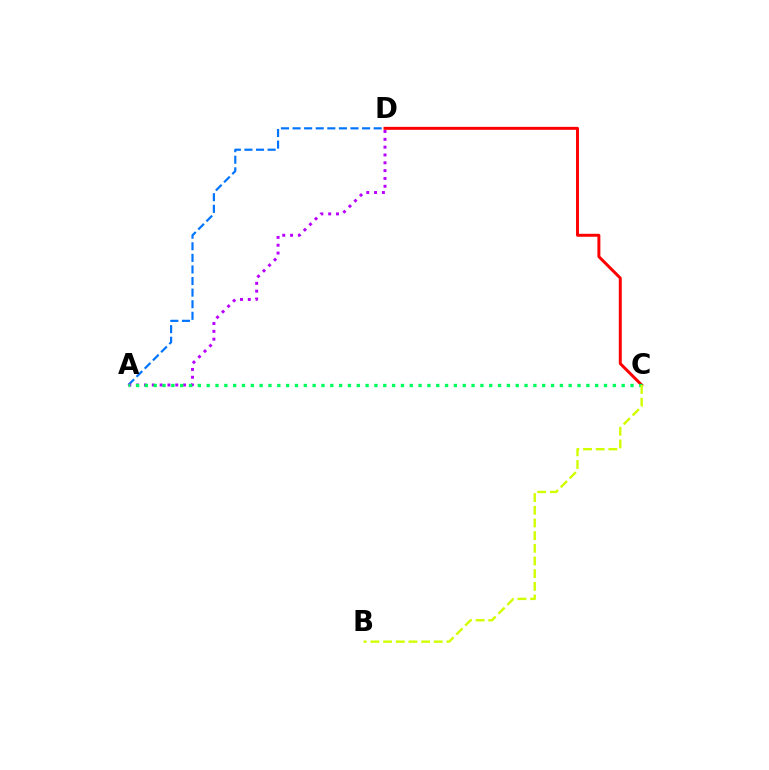{('A', 'D'): [{'color': '#0074ff', 'line_style': 'dashed', 'thickness': 1.57}, {'color': '#b900ff', 'line_style': 'dotted', 'thickness': 2.13}], ('C', 'D'): [{'color': '#ff0000', 'line_style': 'solid', 'thickness': 2.13}], ('A', 'C'): [{'color': '#00ff5c', 'line_style': 'dotted', 'thickness': 2.4}], ('B', 'C'): [{'color': '#d1ff00', 'line_style': 'dashed', 'thickness': 1.72}]}